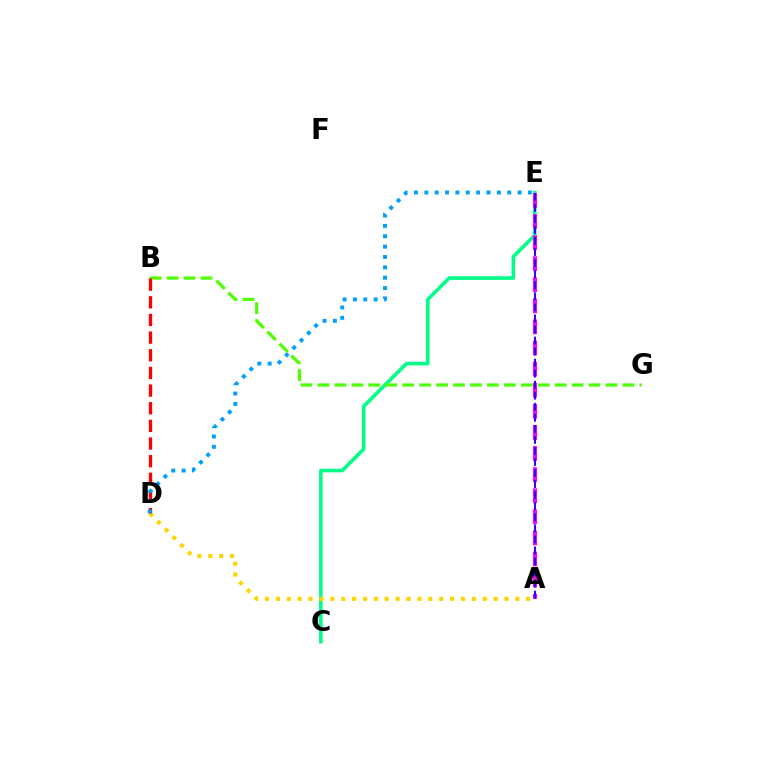{('C', 'E'): [{'color': '#00ff86', 'line_style': 'solid', 'thickness': 2.59}], ('A', 'E'): [{'color': '#ff00ed', 'line_style': 'dashed', 'thickness': 2.87}, {'color': '#3700ff', 'line_style': 'dashed', 'thickness': 1.5}], ('B', 'G'): [{'color': '#4fff00', 'line_style': 'dashed', 'thickness': 2.3}], ('A', 'D'): [{'color': '#ffd500', 'line_style': 'dotted', 'thickness': 2.96}], ('B', 'D'): [{'color': '#ff0000', 'line_style': 'dashed', 'thickness': 2.4}], ('D', 'E'): [{'color': '#009eff', 'line_style': 'dotted', 'thickness': 2.82}]}